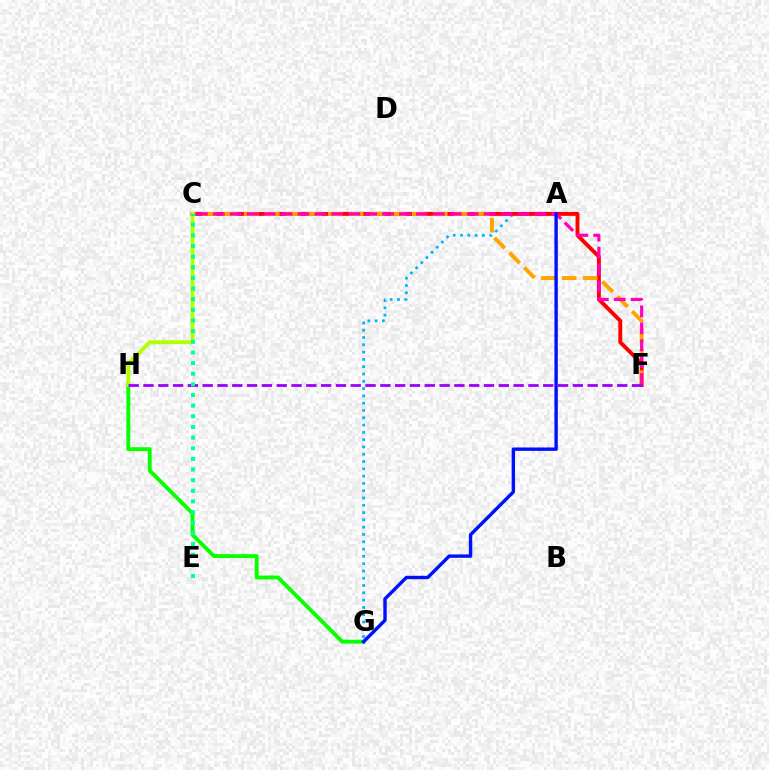{('A', 'G'): [{'color': '#00b5ff', 'line_style': 'dotted', 'thickness': 1.98}, {'color': '#0010ff', 'line_style': 'solid', 'thickness': 2.44}], ('G', 'H'): [{'color': '#08ff00', 'line_style': 'solid', 'thickness': 2.8}], ('C', 'F'): [{'color': '#ff0000', 'line_style': 'solid', 'thickness': 2.81}, {'color': '#ffa500', 'line_style': 'dashed', 'thickness': 2.85}, {'color': '#ff00bd', 'line_style': 'dashed', 'thickness': 2.3}], ('C', 'H'): [{'color': '#b3ff00', 'line_style': 'solid', 'thickness': 2.76}], ('F', 'H'): [{'color': '#9b00ff', 'line_style': 'dashed', 'thickness': 2.01}], ('C', 'E'): [{'color': '#00ff9d', 'line_style': 'dotted', 'thickness': 2.89}]}